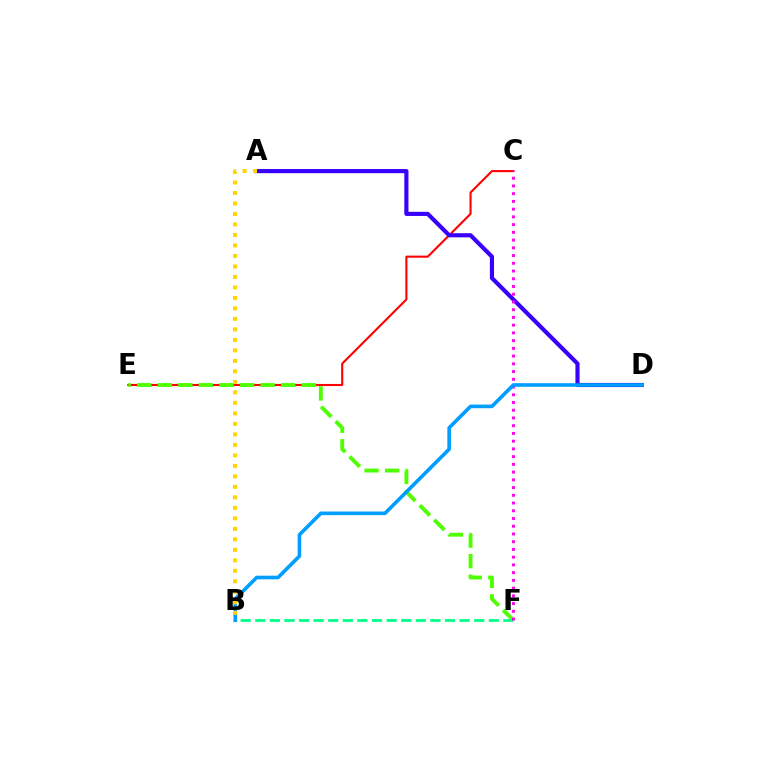{('C', 'E'): [{'color': '#ff0000', 'line_style': 'solid', 'thickness': 1.51}], ('A', 'D'): [{'color': '#3700ff', 'line_style': 'solid', 'thickness': 2.98}], ('E', 'F'): [{'color': '#4fff00', 'line_style': 'dashed', 'thickness': 2.79}], ('B', 'F'): [{'color': '#00ff86', 'line_style': 'dashed', 'thickness': 1.98}], ('C', 'F'): [{'color': '#ff00ed', 'line_style': 'dotted', 'thickness': 2.1}], ('B', 'D'): [{'color': '#009eff', 'line_style': 'solid', 'thickness': 2.61}], ('A', 'B'): [{'color': '#ffd500', 'line_style': 'dotted', 'thickness': 2.85}]}